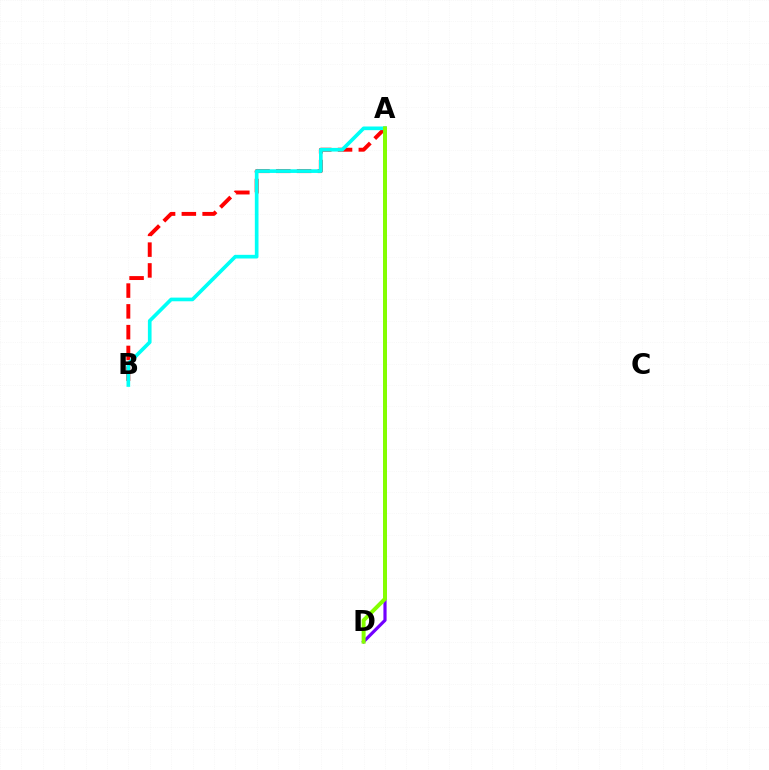{('A', 'B'): [{'color': '#ff0000', 'line_style': 'dashed', 'thickness': 2.82}, {'color': '#00fff6', 'line_style': 'solid', 'thickness': 2.64}], ('A', 'D'): [{'color': '#7200ff', 'line_style': 'solid', 'thickness': 2.29}, {'color': '#84ff00', 'line_style': 'solid', 'thickness': 2.85}]}